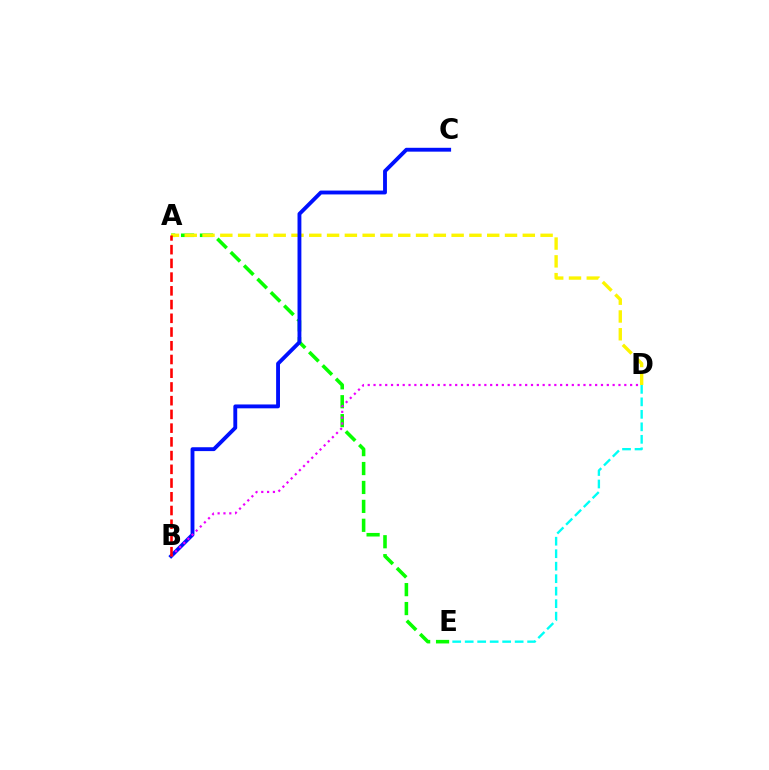{('D', 'E'): [{'color': '#00fff6', 'line_style': 'dashed', 'thickness': 1.7}], ('A', 'E'): [{'color': '#08ff00', 'line_style': 'dashed', 'thickness': 2.57}], ('A', 'D'): [{'color': '#fcf500', 'line_style': 'dashed', 'thickness': 2.42}], ('B', 'C'): [{'color': '#0010ff', 'line_style': 'solid', 'thickness': 2.78}], ('B', 'D'): [{'color': '#ee00ff', 'line_style': 'dotted', 'thickness': 1.58}], ('A', 'B'): [{'color': '#ff0000', 'line_style': 'dashed', 'thickness': 1.87}]}